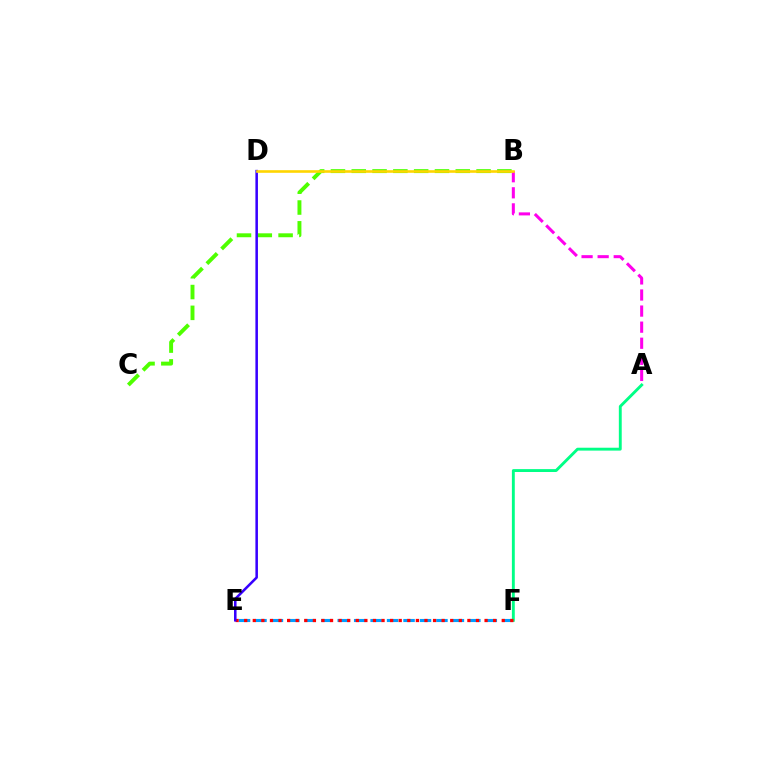{('B', 'C'): [{'color': '#4fff00', 'line_style': 'dashed', 'thickness': 2.83}], ('E', 'F'): [{'color': '#009eff', 'line_style': 'dashed', 'thickness': 2.23}, {'color': '#ff0000', 'line_style': 'dotted', 'thickness': 2.33}], ('A', 'B'): [{'color': '#ff00ed', 'line_style': 'dashed', 'thickness': 2.18}], ('A', 'F'): [{'color': '#00ff86', 'line_style': 'solid', 'thickness': 2.08}], ('D', 'E'): [{'color': '#3700ff', 'line_style': 'solid', 'thickness': 1.83}], ('B', 'D'): [{'color': '#ffd500', 'line_style': 'solid', 'thickness': 1.88}]}